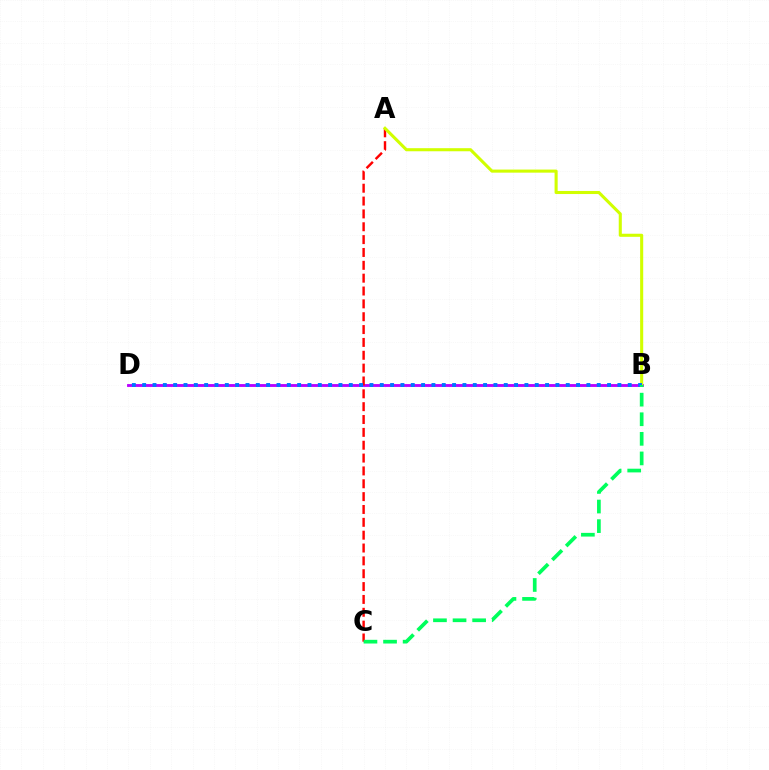{('B', 'D'): [{'color': '#b900ff', 'line_style': 'solid', 'thickness': 2.06}, {'color': '#0074ff', 'line_style': 'dotted', 'thickness': 2.81}], ('A', 'C'): [{'color': '#ff0000', 'line_style': 'dashed', 'thickness': 1.75}], ('A', 'B'): [{'color': '#d1ff00', 'line_style': 'solid', 'thickness': 2.22}], ('B', 'C'): [{'color': '#00ff5c', 'line_style': 'dashed', 'thickness': 2.66}]}